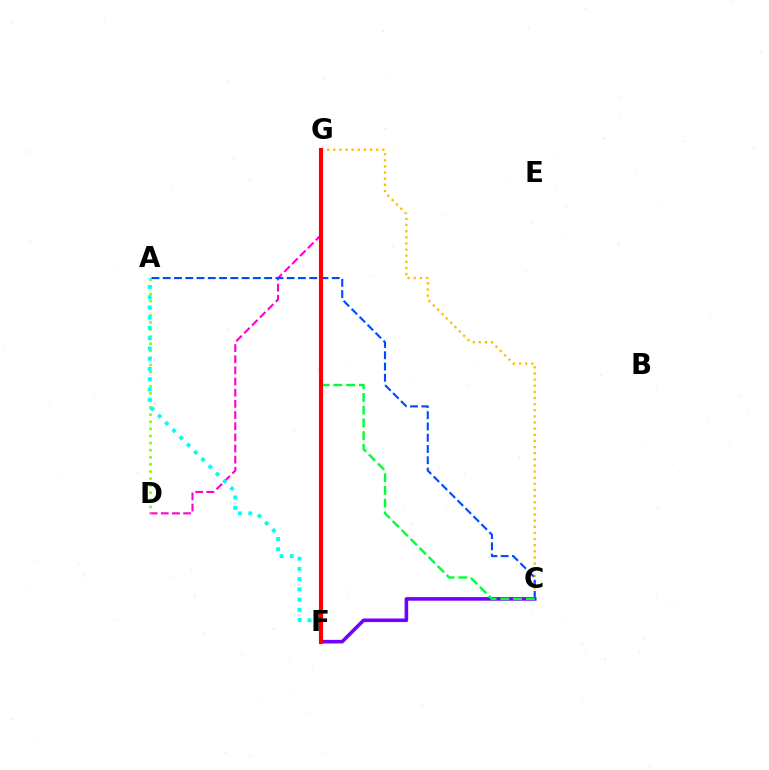{('C', 'G'): [{'color': '#ffbd00', 'line_style': 'dotted', 'thickness': 1.67}, {'color': '#00ff39', 'line_style': 'dashed', 'thickness': 1.73}], ('D', 'G'): [{'color': '#ff00cf', 'line_style': 'dashed', 'thickness': 1.52}], ('A', 'D'): [{'color': '#84ff00', 'line_style': 'dotted', 'thickness': 1.93}], ('A', 'F'): [{'color': '#00fff6', 'line_style': 'dotted', 'thickness': 2.78}], ('C', 'F'): [{'color': '#7200ff', 'line_style': 'solid', 'thickness': 2.58}], ('A', 'C'): [{'color': '#004bff', 'line_style': 'dashed', 'thickness': 1.53}], ('F', 'G'): [{'color': '#ff0000', 'line_style': 'solid', 'thickness': 2.98}]}